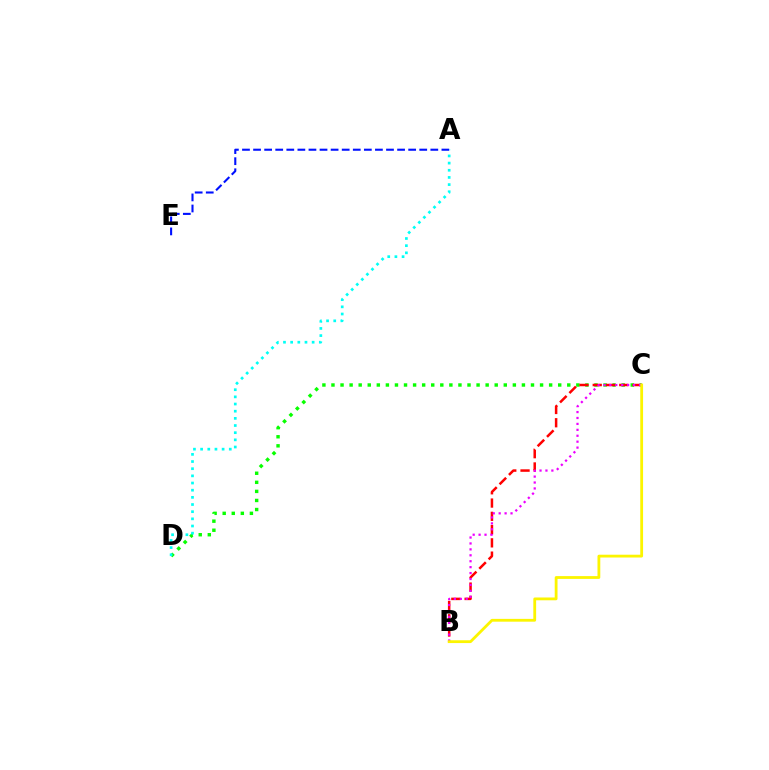{('C', 'D'): [{'color': '#08ff00', 'line_style': 'dotted', 'thickness': 2.46}], ('A', 'D'): [{'color': '#00fff6', 'line_style': 'dotted', 'thickness': 1.95}], ('B', 'C'): [{'color': '#ff0000', 'line_style': 'dashed', 'thickness': 1.8}, {'color': '#ee00ff', 'line_style': 'dotted', 'thickness': 1.61}, {'color': '#fcf500', 'line_style': 'solid', 'thickness': 2.02}], ('A', 'E'): [{'color': '#0010ff', 'line_style': 'dashed', 'thickness': 1.51}]}